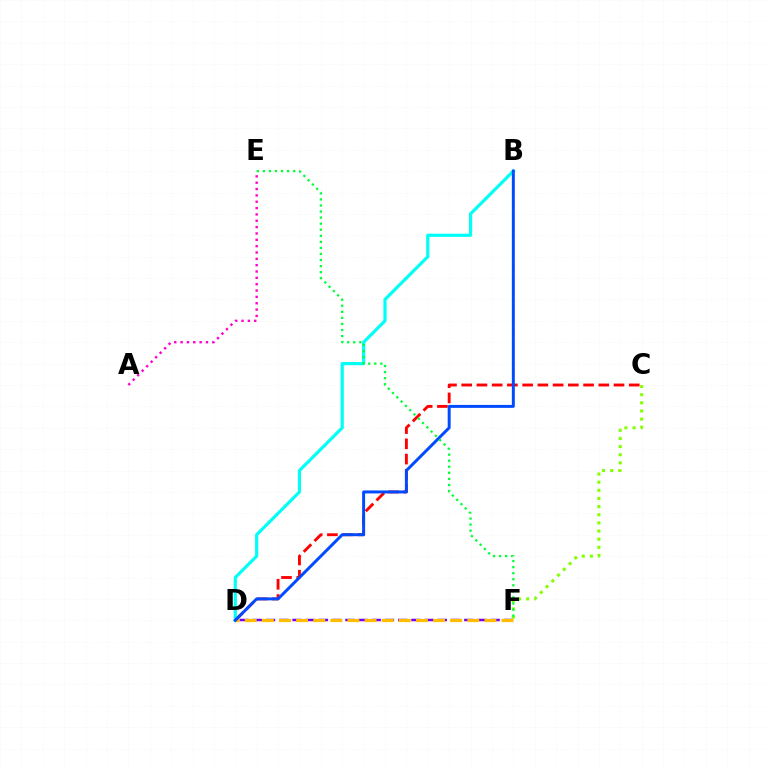{('D', 'F'): [{'color': '#7200ff', 'line_style': 'dashed', 'thickness': 1.79}, {'color': '#ffbd00', 'line_style': 'dashed', 'thickness': 2.33}], ('C', 'F'): [{'color': '#84ff00', 'line_style': 'dotted', 'thickness': 2.21}], ('B', 'D'): [{'color': '#00fff6', 'line_style': 'solid', 'thickness': 2.3}, {'color': '#004bff', 'line_style': 'solid', 'thickness': 2.14}], ('A', 'E'): [{'color': '#ff00cf', 'line_style': 'dotted', 'thickness': 1.72}], ('C', 'D'): [{'color': '#ff0000', 'line_style': 'dashed', 'thickness': 2.07}], ('E', 'F'): [{'color': '#00ff39', 'line_style': 'dotted', 'thickness': 1.65}]}